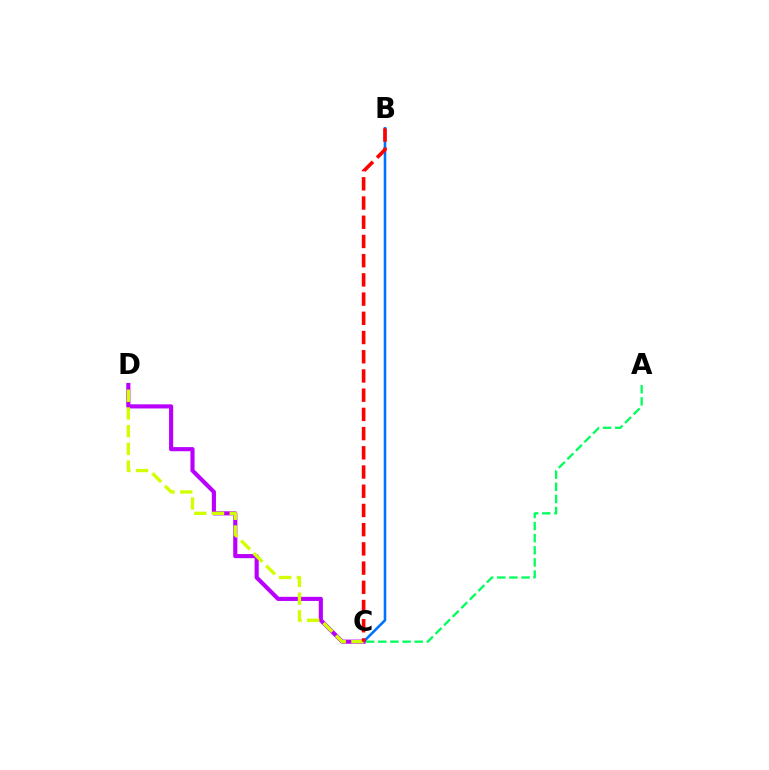{('B', 'C'): [{'color': '#0074ff', 'line_style': 'solid', 'thickness': 1.87}, {'color': '#ff0000', 'line_style': 'dashed', 'thickness': 2.61}], ('C', 'D'): [{'color': '#b900ff', 'line_style': 'solid', 'thickness': 2.97}, {'color': '#d1ff00', 'line_style': 'dashed', 'thickness': 2.4}], ('A', 'C'): [{'color': '#00ff5c', 'line_style': 'dashed', 'thickness': 1.65}]}